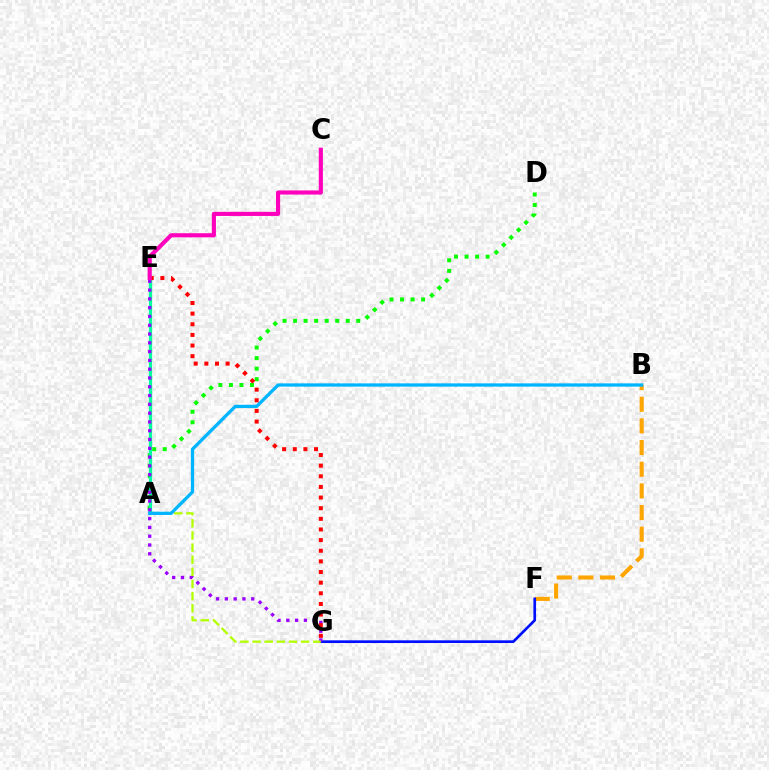{('A', 'D'): [{'color': '#08ff00', 'line_style': 'dotted', 'thickness': 2.86}], ('B', 'F'): [{'color': '#ffa500', 'line_style': 'dashed', 'thickness': 2.94}], ('F', 'G'): [{'color': '#0010ff', 'line_style': 'solid', 'thickness': 1.93}], ('A', 'E'): [{'color': '#00ff9d', 'line_style': 'solid', 'thickness': 2.35}], ('E', 'G'): [{'color': '#9b00ff', 'line_style': 'dotted', 'thickness': 2.39}, {'color': '#ff0000', 'line_style': 'dotted', 'thickness': 2.89}], ('A', 'G'): [{'color': '#b3ff00', 'line_style': 'dashed', 'thickness': 1.65}], ('A', 'B'): [{'color': '#00b5ff', 'line_style': 'solid', 'thickness': 2.36}], ('C', 'E'): [{'color': '#ff00bd', 'line_style': 'solid', 'thickness': 2.97}]}